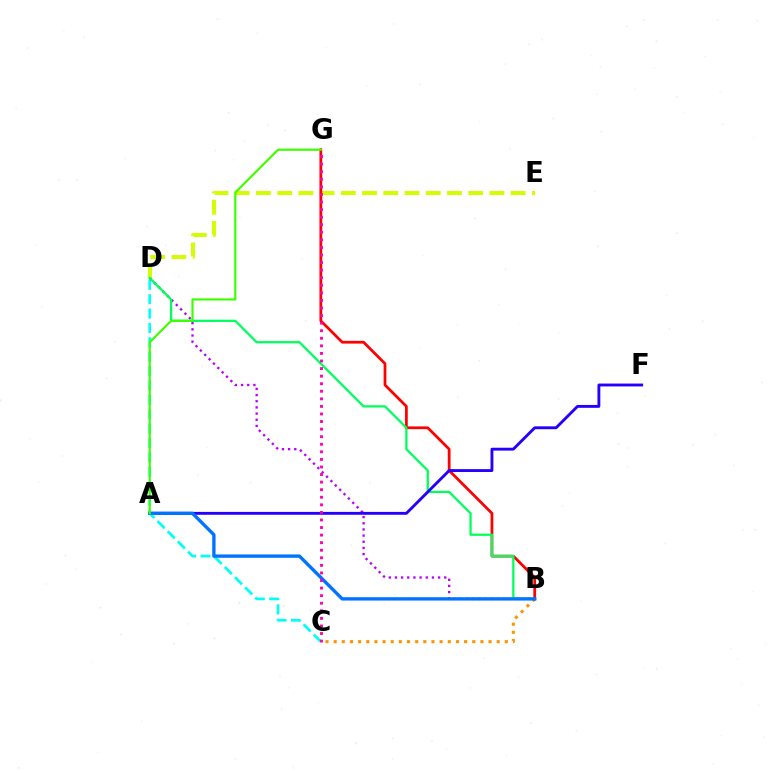{('C', 'D'): [{'color': '#00fff6', 'line_style': 'dashed', 'thickness': 1.95}], ('B', 'C'): [{'color': '#ff9400', 'line_style': 'dotted', 'thickness': 2.22}], ('D', 'E'): [{'color': '#d1ff00', 'line_style': 'dashed', 'thickness': 2.88}], ('B', 'G'): [{'color': '#ff0000', 'line_style': 'solid', 'thickness': 1.98}], ('B', 'D'): [{'color': '#b900ff', 'line_style': 'dotted', 'thickness': 1.68}, {'color': '#00ff5c', 'line_style': 'solid', 'thickness': 1.63}], ('A', 'F'): [{'color': '#2500ff', 'line_style': 'solid', 'thickness': 2.07}], ('A', 'B'): [{'color': '#0074ff', 'line_style': 'solid', 'thickness': 2.41}], ('A', 'G'): [{'color': '#3dff00', 'line_style': 'solid', 'thickness': 1.56}], ('C', 'G'): [{'color': '#ff00ac', 'line_style': 'dotted', 'thickness': 2.06}]}